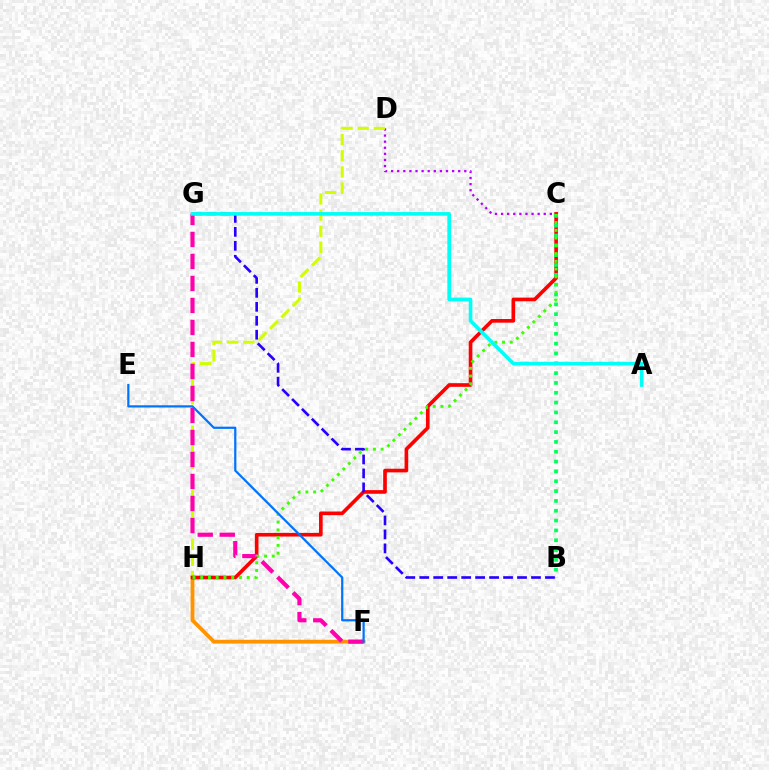{('C', 'D'): [{'color': '#b900ff', 'line_style': 'dotted', 'thickness': 1.66}], ('F', 'H'): [{'color': '#ff9400', 'line_style': 'solid', 'thickness': 2.73}], ('D', 'H'): [{'color': '#d1ff00', 'line_style': 'dashed', 'thickness': 2.19}], ('C', 'H'): [{'color': '#ff0000', 'line_style': 'solid', 'thickness': 2.63}, {'color': '#3dff00', 'line_style': 'dotted', 'thickness': 2.1}], ('B', 'C'): [{'color': '#00ff5c', 'line_style': 'dotted', 'thickness': 2.67}], ('B', 'G'): [{'color': '#2500ff', 'line_style': 'dashed', 'thickness': 1.9}], ('F', 'G'): [{'color': '#ff00ac', 'line_style': 'dashed', 'thickness': 2.99}], ('E', 'F'): [{'color': '#0074ff', 'line_style': 'solid', 'thickness': 1.6}], ('A', 'G'): [{'color': '#00fff6', 'line_style': 'solid', 'thickness': 2.62}]}